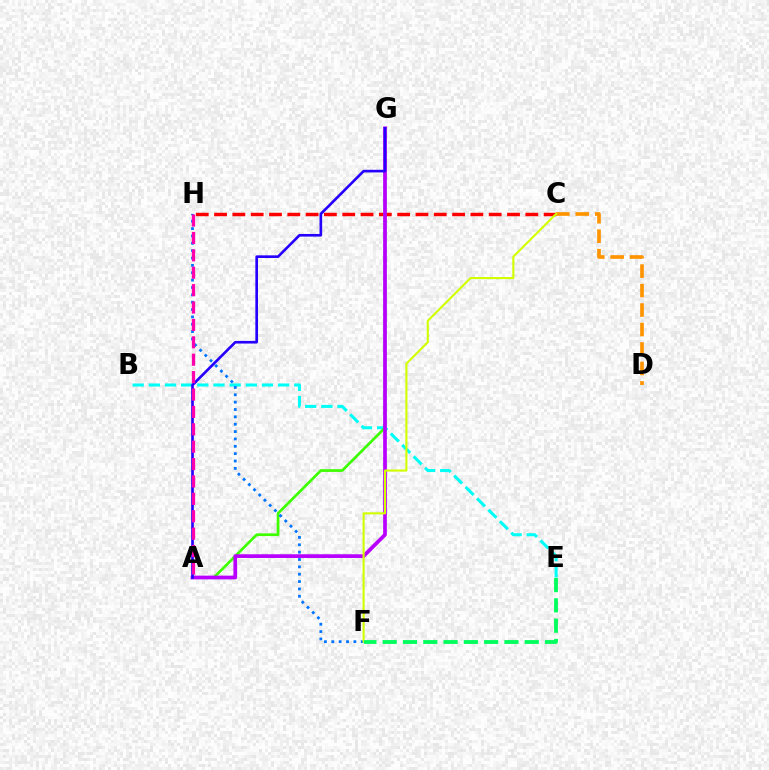{('C', 'H'): [{'color': '#ff0000', 'line_style': 'dashed', 'thickness': 2.49}], ('C', 'D'): [{'color': '#ff9400', 'line_style': 'dashed', 'thickness': 2.65}], ('B', 'E'): [{'color': '#00fff6', 'line_style': 'dashed', 'thickness': 2.2}], ('A', 'G'): [{'color': '#3dff00', 'line_style': 'solid', 'thickness': 1.95}, {'color': '#b900ff', 'line_style': 'solid', 'thickness': 2.68}, {'color': '#2500ff', 'line_style': 'solid', 'thickness': 1.9}], ('F', 'H'): [{'color': '#0074ff', 'line_style': 'dotted', 'thickness': 2.0}], ('C', 'F'): [{'color': '#d1ff00', 'line_style': 'solid', 'thickness': 1.52}], ('A', 'H'): [{'color': '#ff00ac', 'line_style': 'dashed', 'thickness': 2.36}], ('E', 'F'): [{'color': '#00ff5c', 'line_style': 'dashed', 'thickness': 2.76}]}